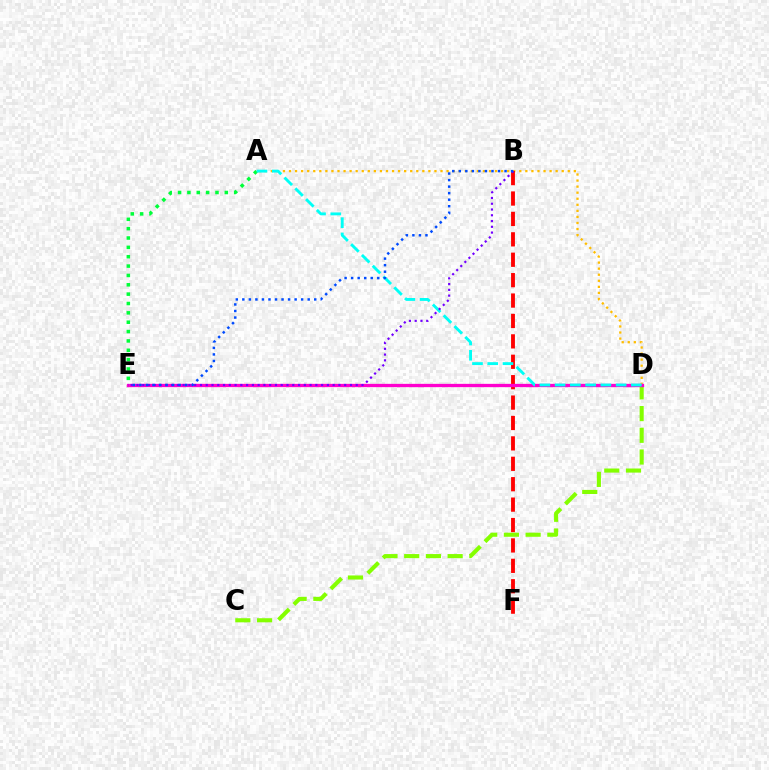{('C', 'D'): [{'color': '#84ff00', 'line_style': 'dashed', 'thickness': 2.95}], ('A', 'D'): [{'color': '#ffbd00', 'line_style': 'dotted', 'thickness': 1.65}, {'color': '#00fff6', 'line_style': 'dashed', 'thickness': 2.07}], ('B', 'F'): [{'color': '#ff0000', 'line_style': 'dashed', 'thickness': 2.77}], ('D', 'E'): [{'color': '#ff00cf', 'line_style': 'solid', 'thickness': 2.37}], ('A', 'E'): [{'color': '#00ff39', 'line_style': 'dotted', 'thickness': 2.54}], ('B', 'E'): [{'color': '#7200ff', 'line_style': 'dotted', 'thickness': 1.57}, {'color': '#004bff', 'line_style': 'dotted', 'thickness': 1.78}]}